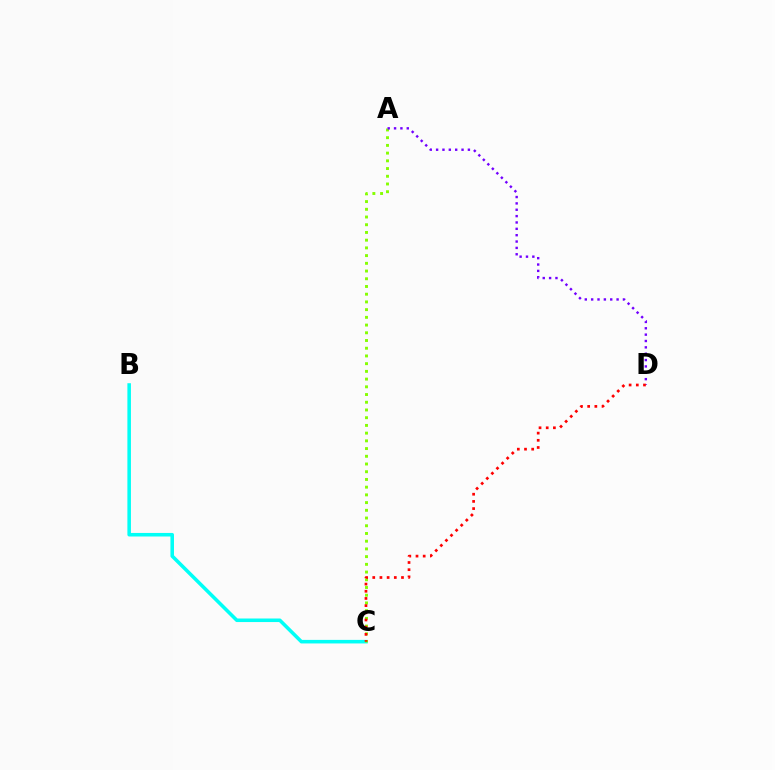{('B', 'C'): [{'color': '#00fff6', 'line_style': 'solid', 'thickness': 2.56}], ('A', 'C'): [{'color': '#84ff00', 'line_style': 'dotted', 'thickness': 2.1}], ('A', 'D'): [{'color': '#7200ff', 'line_style': 'dotted', 'thickness': 1.73}], ('C', 'D'): [{'color': '#ff0000', 'line_style': 'dotted', 'thickness': 1.95}]}